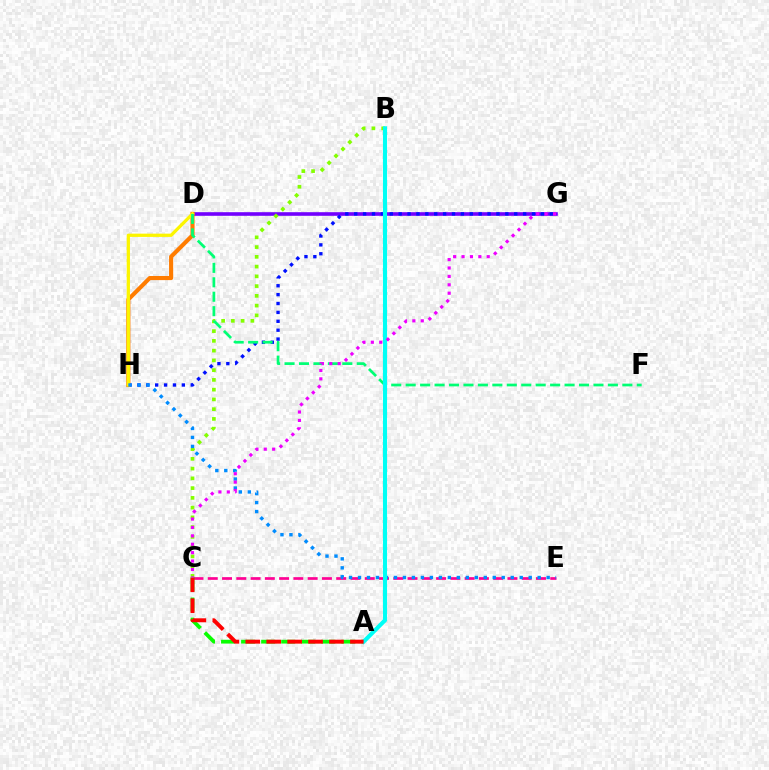{('D', 'G'): [{'color': '#7200ff', 'line_style': 'solid', 'thickness': 2.6}], ('B', 'C'): [{'color': '#84ff00', 'line_style': 'dotted', 'thickness': 2.65}], ('G', 'H'): [{'color': '#0010ff', 'line_style': 'dotted', 'thickness': 2.42}], ('C', 'E'): [{'color': '#ff0094', 'line_style': 'dashed', 'thickness': 1.94}], ('D', 'H'): [{'color': '#ff7c00', 'line_style': 'solid', 'thickness': 2.97}, {'color': '#fcf500', 'line_style': 'solid', 'thickness': 2.34}], ('E', 'H'): [{'color': '#008cff', 'line_style': 'dotted', 'thickness': 2.44}], ('A', 'C'): [{'color': '#08ff00', 'line_style': 'dashed', 'thickness': 2.72}, {'color': '#ff0000', 'line_style': 'dashed', 'thickness': 2.84}], ('D', 'F'): [{'color': '#00ff74', 'line_style': 'dashed', 'thickness': 1.96}], ('A', 'B'): [{'color': '#00fff6', 'line_style': 'solid', 'thickness': 2.95}], ('C', 'G'): [{'color': '#ee00ff', 'line_style': 'dotted', 'thickness': 2.28}]}